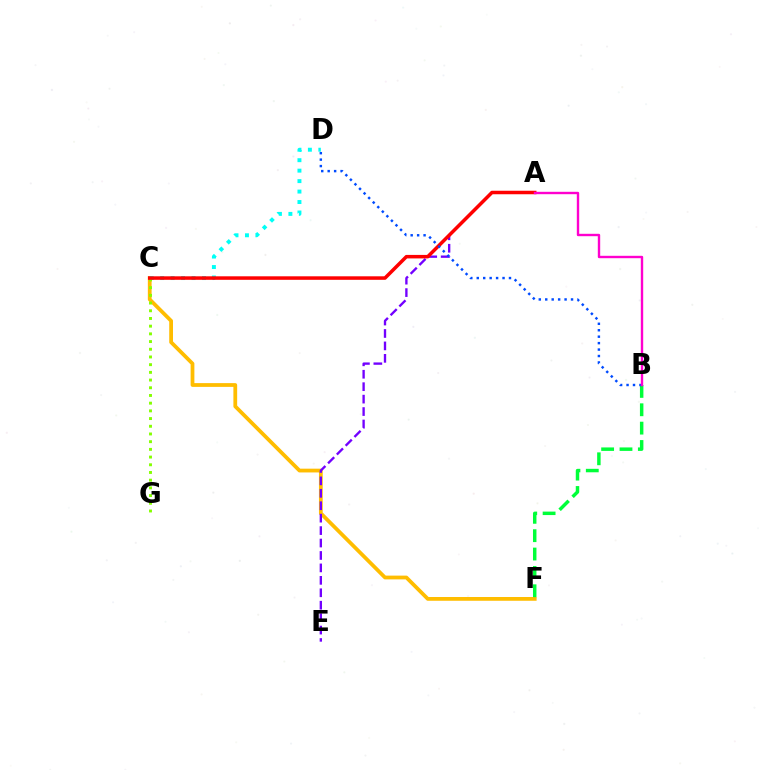{('C', 'F'): [{'color': '#ffbd00', 'line_style': 'solid', 'thickness': 2.71}], ('A', 'E'): [{'color': '#7200ff', 'line_style': 'dashed', 'thickness': 1.69}], ('C', 'D'): [{'color': '#00fff6', 'line_style': 'dotted', 'thickness': 2.84}], ('C', 'G'): [{'color': '#84ff00', 'line_style': 'dotted', 'thickness': 2.09}], ('A', 'C'): [{'color': '#ff0000', 'line_style': 'solid', 'thickness': 2.53}], ('B', 'F'): [{'color': '#00ff39', 'line_style': 'dashed', 'thickness': 2.49}], ('B', 'D'): [{'color': '#004bff', 'line_style': 'dotted', 'thickness': 1.75}], ('A', 'B'): [{'color': '#ff00cf', 'line_style': 'solid', 'thickness': 1.72}]}